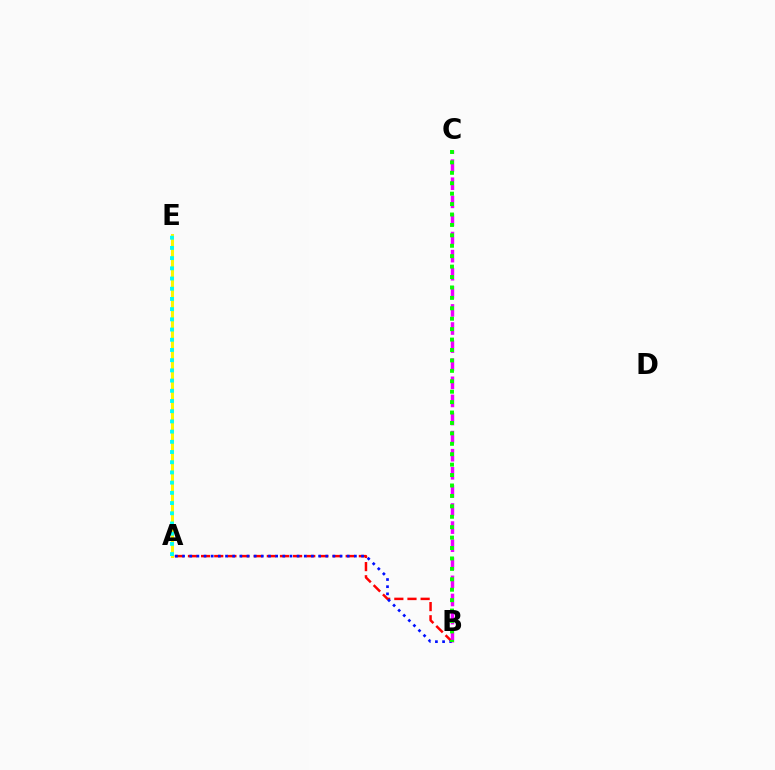{('A', 'B'): [{'color': '#ff0000', 'line_style': 'dashed', 'thickness': 1.79}, {'color': '#0010ff', 'line_style': 'dotted', 'thickness': 1.95}], ('A', 'E'): [{'color': '#fcf500', 'line_style': 'solid', 'thickness': 2.19}, {'color': '#00fff6', 'line_style': 'dotted', 'thickness': 2.77}], ('B', 'C'): [{'color': '#ee00ff', 'line_style': 'dashed', 'thickness': 2.46}, {'color': '#08ff00', 'line_style': 'dotted', 'thickness': 2.83}]}